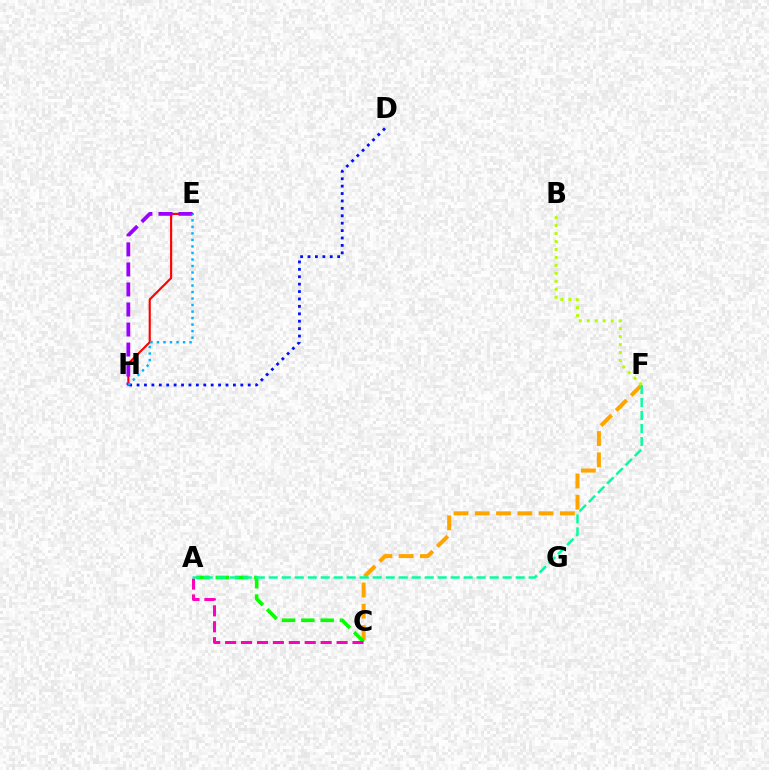{('C', 'F'): [{'color': '#ffa500', 'line_style': 'dashed', 'thickness': 2.89}], ('A', 'C'): [{'color': '#08ff00', 'line_style': 'dashed', 'thickness': 2.62}, {'color': '#ff00bd', 'line_style': 'dashed', 'thickness': 2.16}], ('D', 'H'): [{'color': '#0010ff', 'line_style': 'dotted', 'thickness': 2.01}], ('E', 'H'): [{'color': '#ff0000', 'line_style': 'solid', 'thickness': 1.53}, {'color': '#9b00ff', 'line_style': 'dashed', 'thickness': 2.72}, {'color': '#00b5ff', 'line_style': 'dotted', 'thickness': 1.77}], ('A', 'F'): [{'color': '#00ff9d', 'line_style': 'dashed', 'thickness': 1.77}], ('B', 'F'): [{'color': '#b3ff00', 'line_style': 'dotted', 'thickness': 2.16}]}